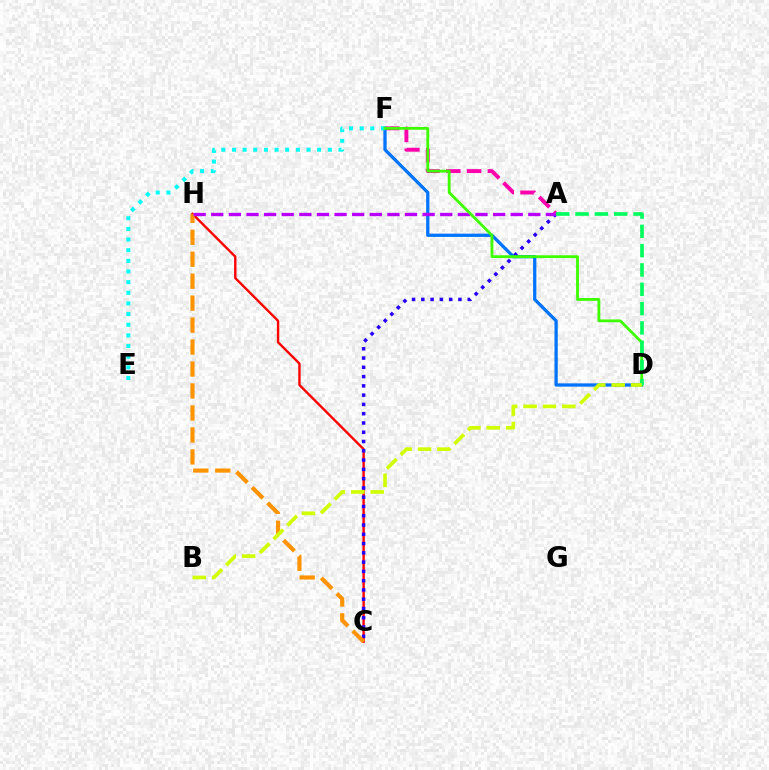{('C', 'H'): [{'color': '#ff0000', 'line_style': 'solid', 'thickness': 1.72}, {'color': '#ff9400', 'line_style': 'dashed', 'thickness': 2.98}], ('A', 'C'): [{'color': '#2500ff', 'line_style': 'dotted', 'thickness': 2.52}], ('A', 'F'): [{'color': '#ff00ac', 'line_style': 'dashed', 'thickness': 2.82}], ('D', 'F'): [{'color': '#0074ff', 'line_style': 'solid', 'thickness': 2.35}, {'color': '#3dff00', 'line_style': 'solid', 'thickness': 2.02}], ('E', 'F'): [{'color': '#00fff6', 'line_style': 'dotted', 'thickness': 2.89}], ('A', 'H'): [{'color': '#b900ff', 'line_style': 'dashed', 'thickness': 2.39}], ('A', 'D'): [{'color': '#00ff5c', 'line_style': 'dashed', 'thickness': 2.62}], ('B', 'D'): [{'color': '#d1ff00', 'line_style': 'dashed', 'thickness': 2.63}]}